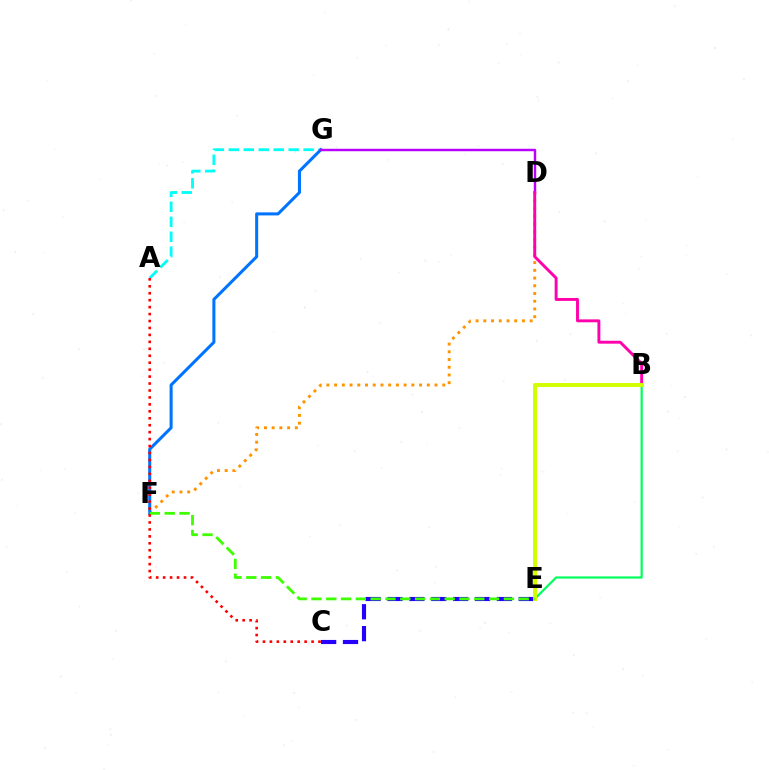{('A', 'G'): [{'color': '#00fff6', 'line_style': 'dashed', 'thickness': 2.03}], ('D', 'F'): [{'color': '#ff9400', 'line_style': 'dotted', 'thickness': 2.1}], ('C', 'E'): [{'color': '#2500ff', 'line_style': 'dashed', 'thickness': 2.97}], ('F', 'G'): [{'color': '#0074ff', 'line_style': 'solid', 'thickness': 2.19}], ('D', 'G'): [{'color': '#b900ff', 'line_style': 'solid', 'thickness': 1.77}], ('B', 'E'): [{'color': '#00ff5c', 'line_style': 'solid', 'thickness': 1.59}, {'color': '#d1ff00', 'line_style': 'solid', 'thickness': 2.87}], ('B', 'D'): [{'color': '#ff00ac', 'line_style': 'solid', 'thickness': 2.09}], ('E', 'F'): [{'color': '#3dff00', 'line_style': 'dashed', 'thickness': 2.01}], ('A', 'C'): [{'color': '#ff0000', 'line_style': 'dotted', 'thickness': 1.89}]}